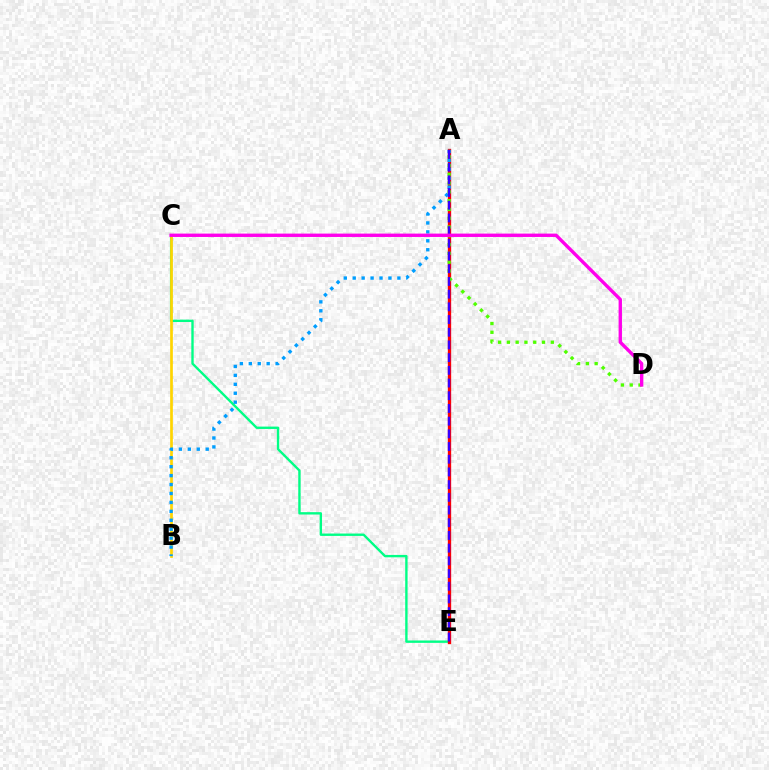{('C', 'E'): [{'color': '#00ff86', 'line_style': 'solid', 'thickness': 1.71}], ('B', 'C'): [{'color': '#ffd500', 'line_style': 'solid', 'thickness': 1.94}], ('A', 'E'): [{'color': '#ff0000', 'line_style': 'solid', 'thickness': 2.4}, {'color': '#3700ff', 'line_style': 'dashed', 'thickness': 1.73}], ('A', 'D'): [{'color': '#4fff00', 'line_style': 'dotted', 'thickness': 2.39}], ('A', 'B'): [{'color': '#009eff', 'line_style': 'dotted', 'thickness': 2.43}], ('C', 'D'): [{'color': '#ff00ed', 'line_style': 'solid', 'thickness': 2.42}]}